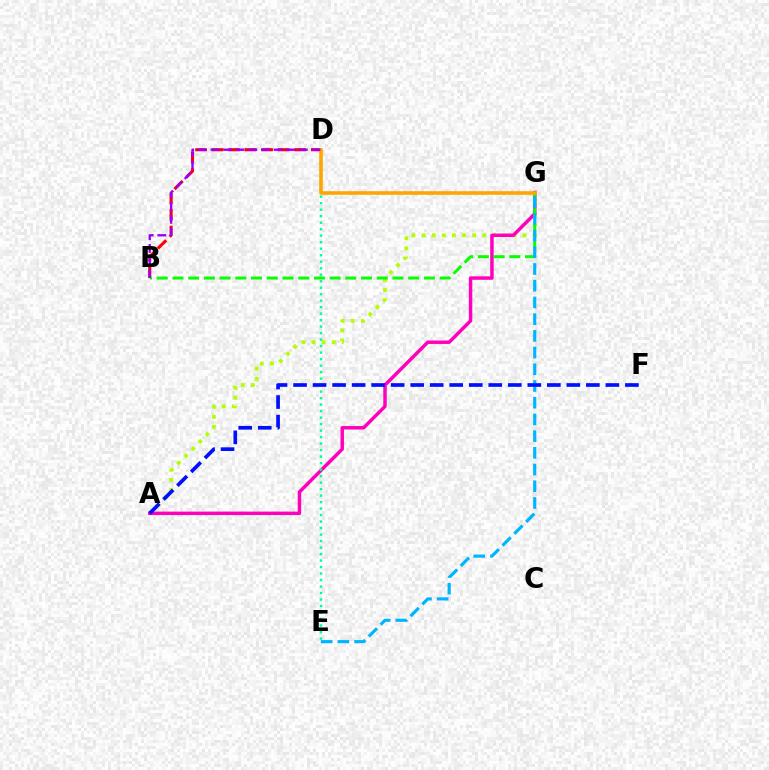{('A', 'G'): [{'color': '#b3ff00', 'line_style': 'dotted', 'thickness': 2.74}, {'color': '#ff00bd', 'line_style': 'solid', 'thickness': 2.49}], ('B', 'D'): [{'color': '#ff0000', 'line_style': 'dashed', 'thickness': 2.25}, {'color': '#9b00ff', 'line_style': 'dashed', 'thickness': 1.71}], ('B', 'G'): [{'color': '#08ff00', 'line_style': 'dashed', 'thickness': 2.13}], ('D', 'E'): [{'color': '#00ff9d', 'line_style': 'dotted', 'thickness': 1.77}], ('E', 'G'): [{'color': '#00b5ff', 'line_style': 'dashed', 'thickness': 2.27}], ('D', 'G'): [{'color': '#ffa500', 'line_style': 'solid', 'thickness': 2.58}], ('A', 'F'): [{'color': '#0010ff', 'line_style': 'dashed', 'thickness': 2.65}]}